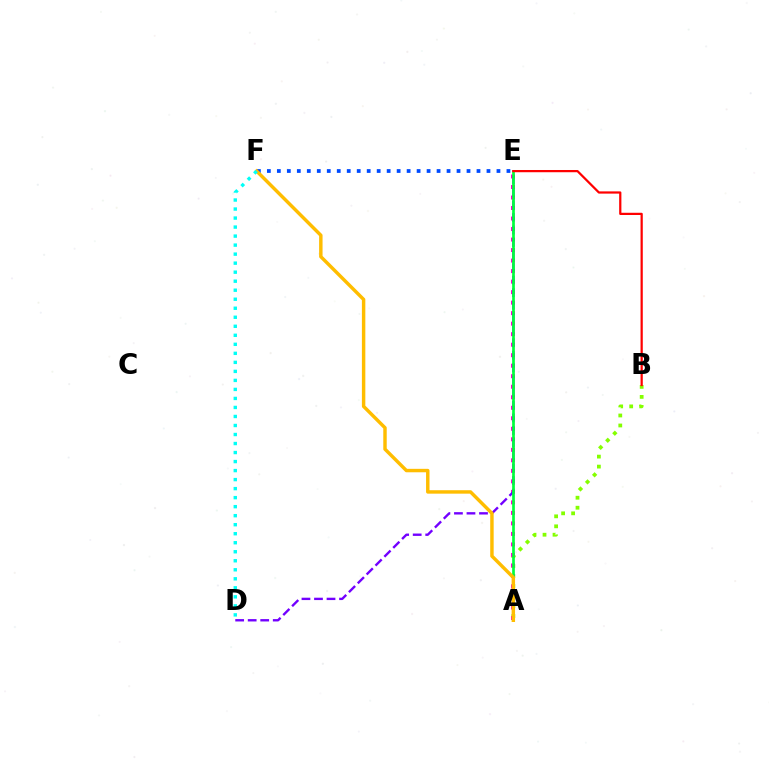{('E', 'F'): [{'color': '#004bff', 'line_style': 'dotted', 'thickness': 2.71}], ('A', 'B'): [{'color': '#84ff00', 'line_style': 'dotted', 'thickness': 2.72}], ('A', 'E'): [{'color': '#ff00cf', 'line_style': 'dotted', 'thickness': 2.86}, {'color': '#00ff39', 'line_style': 'solid', 'thickness': 1.94}], ('D', 'E'): [{'color': '#7200ff', 'line_style': 'dashed', 'thickness': 1.7}], ('B', 'E'): [{'color': '#ff0000', 'line_style': 'solid', 'thickness': 1.61}], ('A', 'F'): [{'color': '#ffbd00', 'line_style': 'solid', 'thickness': 2.48}], ('D', 'F'): [{'color': '#00fff6', 'line_style': 'dotted', 'thickness': 2.45}]}